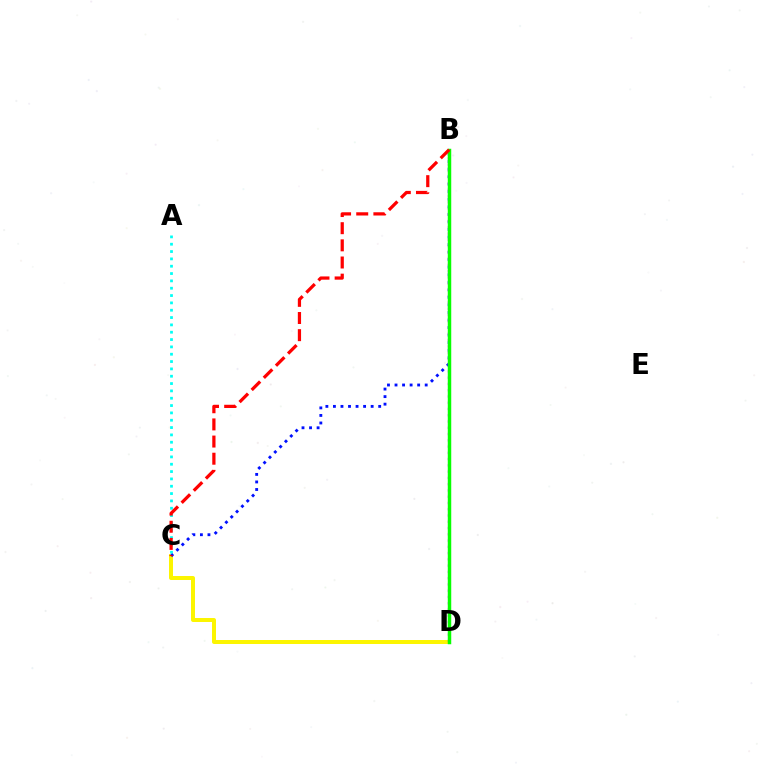{('A', 'C'): [{'color': '#00fff6', 'line_style': 'dotted', 'thickness': 1.99}], ('C', 'D'): [{'color': '#fcf500', 'line_style': 'solid', 'thickness': 2.87}], ('B', 'C'): [{'color': '#0010ff', 'line_style': 'dotted', 'thickness': 2.05}, {'color': '#ff0000', 'line_style': 'dashed', 'thickness': 2.33}], ('B', 'D'): [{'color': '#ee00ff', 'line_style': 'dotted', 'thickness': 1.7}, {'color': '#08ff00', 'line_style': 'solid', 'thickness': 2.5}]}